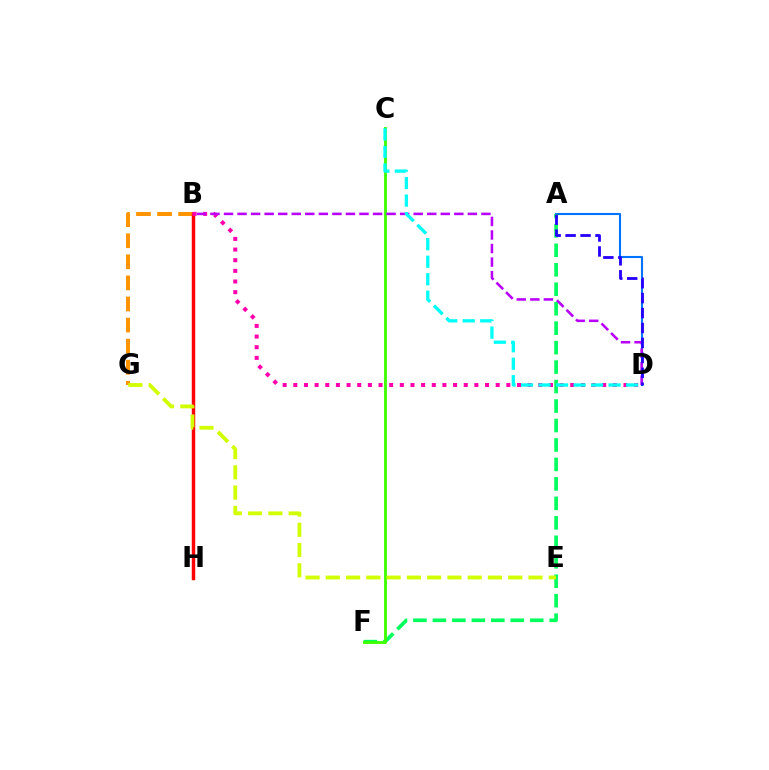{('A', 'D'): [{'color': '#0074ff', 'line_style': 'solid', 'thickness': 1.51}, {'color': '#2500ff', 'line_style': 'dashed', 'thickness': 2.03}], ('B', 'G'): [{'color': '#ff9400', 'line_style': 'dashed', 'thickness': 2.86}], ('A', 'F'): [{'color': '#00ff5c', 'line_style': 'dashed', 'thickness': 2.64}], ('B', 'H'): [{'color': '#ff0000', 'line_style': 'solid', 'thickness': 2.48}], ('C', 'F'): [{'color': '#3dff00', 'line_style': 'solid', 'thickness': 2.05}], ('B', 'D'): [{'color': '#ff00ac', 'line_style': 'dotted', 'thickness': 2.89}, {'color': '#b900ff', 'line_style': 'dashed', 'thickness': 1.84}], ('E', 'G'): [{'color': '#d1ff00', 'line_style': 'dashed', 'thickness': 2.75}], ('C', 'D'): [{'color': '#00fff6', 'line_style': 'dashed', 'thickness': 2.38}]}